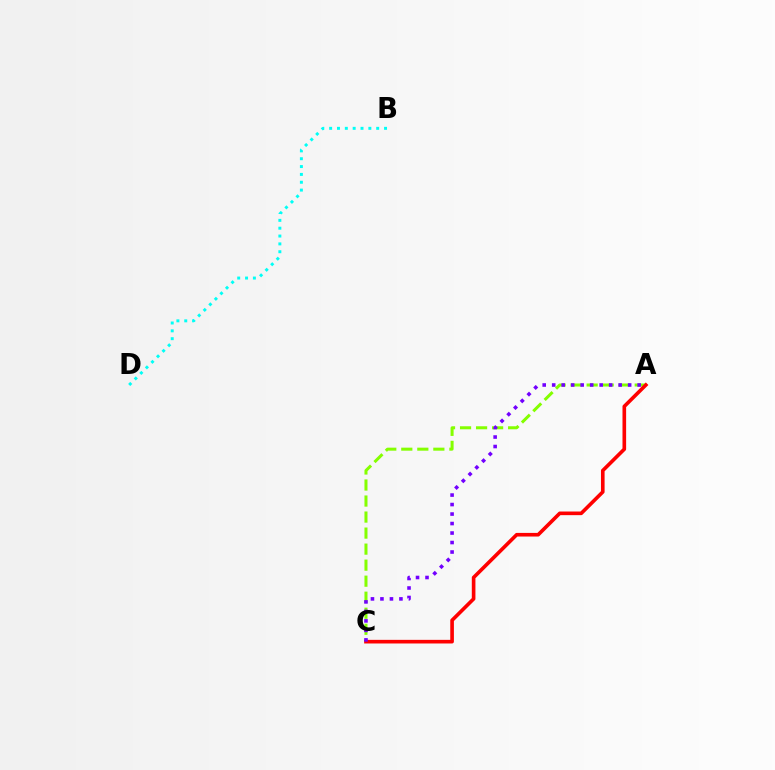{('A', 'C'): [{'color': '#84ff00', 'line_style': 'dashed', 'thickness': 2.18}, {'color': '#ff0000', 'line_style': 'solid', 'thickness': 2.61}, {'color': '#7200ff', 'line_style': 'dotted', 'thickness': 2.58}], ('B', 'D'): [{'color': '#00fff6', 'line_style': 'dotted', 'thickness': 2.13}]}